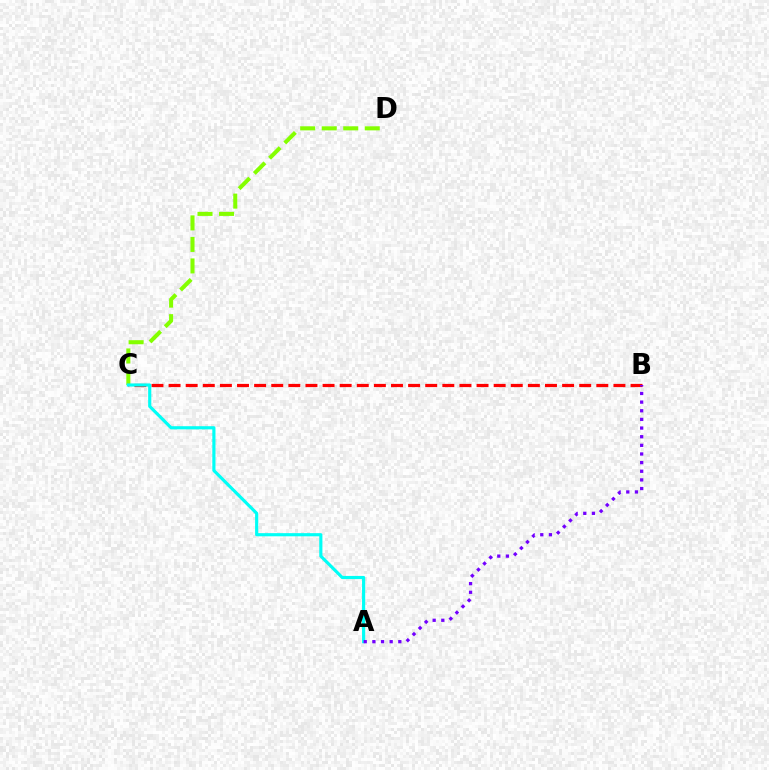{('C', 'D'): [{'color': '#84ff00', 'line_style': 'dashed', 'thickness': 2.92}], ('B', 'C'): [{'color': '#ff0000', 'line_style': 'dashed', 'thickness': 2.32}], ('A', 'C'): [{'color': '#00fff6', 'line_style': 'solid', 'thickness': 2.27}], ('A', 'B'): [{'color': '#7200ff', 'line_style': 'dotted', 'thickness': 2.35}]}